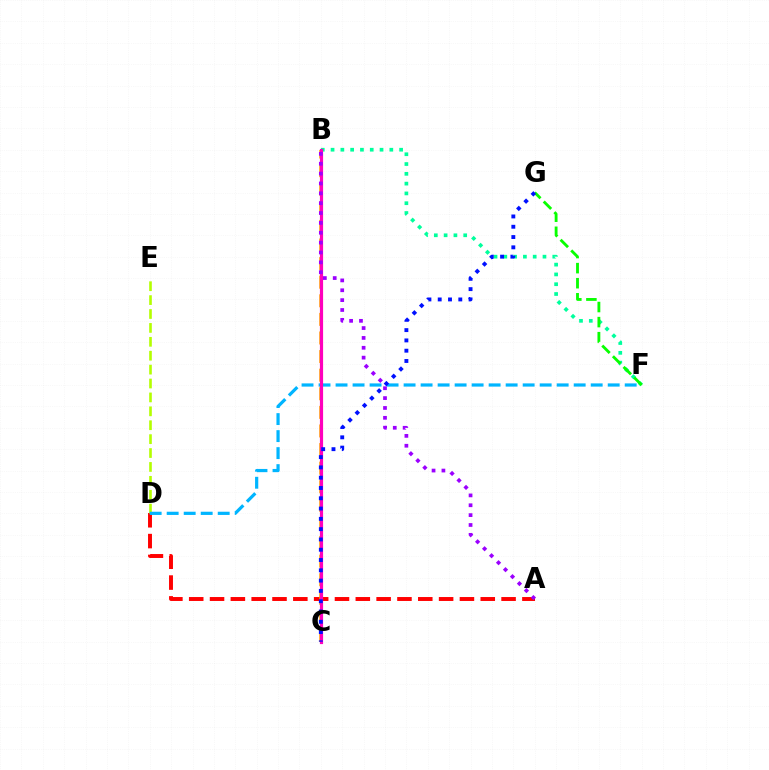{('A', 'D'): [{'color': '#ff0000', 'line_style': 'dashed', 'thickness': 2.83}], ('D', 'E'): [{'color': '#b3ff00', 'line_style': 'dashed', 'thickness': 1.89}], ('B', 'C'): [{'color': '#ffa500', 'line_style': 'dashed', 'thickness': 2.53}, {'color': '#ff00bd', 'line_style': 'solid', 'thickness': 2.29}], ('D', 'F'): [{'color': '#00b5ff', 'line_style': 'dashed', 'thickness': 2.31}], ('B', 'F'): [{'color': '#00ff9d', 'line_style': 'dotted', 'thickness': 2.66}], ('A', 'B'): [{'color': '#9b00ff', 'line_style': 'dotted', 'thickness': 2.68}], ('F', 'G'): [{'color': '#08ff00', 'line_style': 'dashed', 'thickness': 2.05}], ('C', 'G'): [{'color': '#0010ff', 'line_style': 'dotted', 'thickness': 2.8}]}